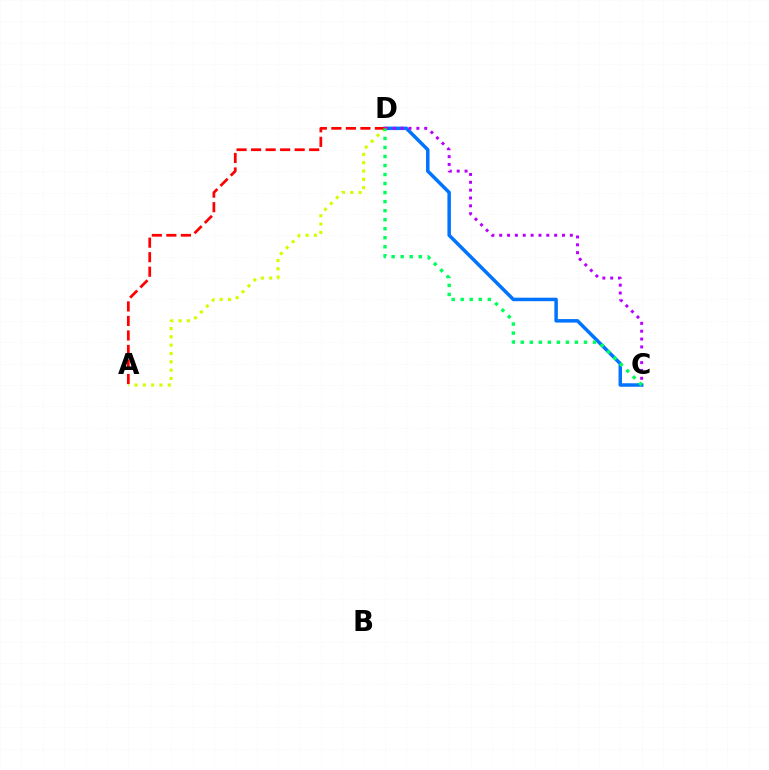{('A', 'D'): [{'color': '#d1ff00', 'line_style': 'dotted', 'thickness': 2.26}, {'color': '#ff0000', 'line_style': 'dashed', 'thickness': 1.97}], ('C', 'D'): [{'color': '#0074ff', 'line_style': 'solid', 'thickness': 2.52}, {'color': '#b900ff', 'line_style': 'dotted', 'thickness': 2.13}, {'color': '#00ff5c', 'line_style': 'dotted', 'thickness': 2.45}]}